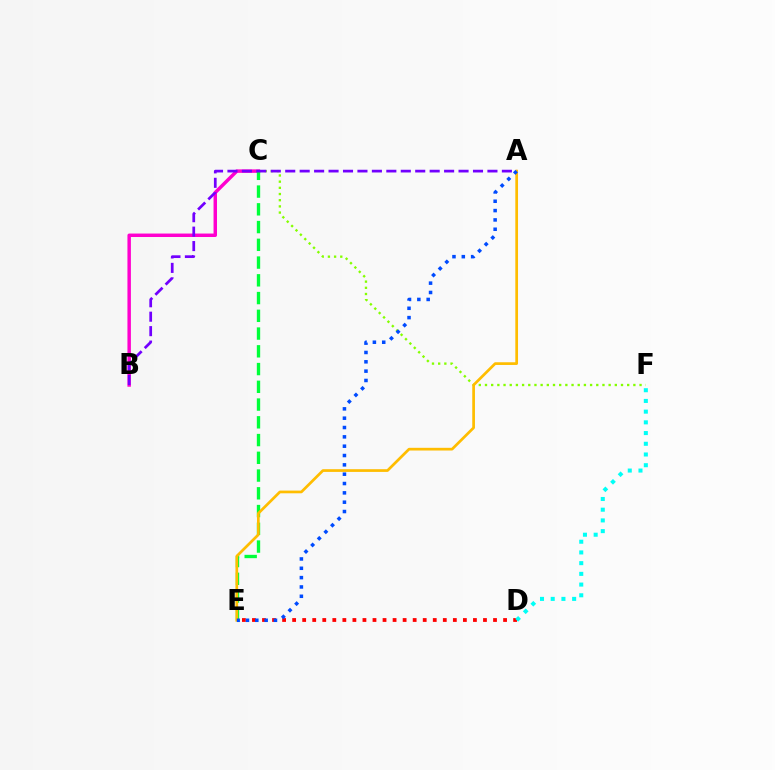{('D', 'E'): [{'color': '#ff0000', 'line_style': 'dotted', 'thickness': 2.73}], ('B', 'C'): [{'color': '#ff00cf', 'line_style': 'solid', 'thickness': 2.49}], ('C', 'F'): [{'color': '#84ff00', 'line_style': 'dotted', 'thickness': 1.68}], ('C', 'E'): [{'color': '#00ff39', 'line_style': 'dashed', 'thickness': 2.41}], ('A', 'B'): [{'color': '#7200ff', 'line_style': 'dashed', 'thickness': 1.96}], ('A', 'E'): [{'color': '#ffbd00', 'line_style': 'solid', 'thickness': 1.95}, {'color': '#004bff', 'line_style': 'dotted', 'thickness': 2.54}], ('D', 'F'): [{'color': '#00fff6', 'line_style': 'dotted', 'thickness': 2.91}]}